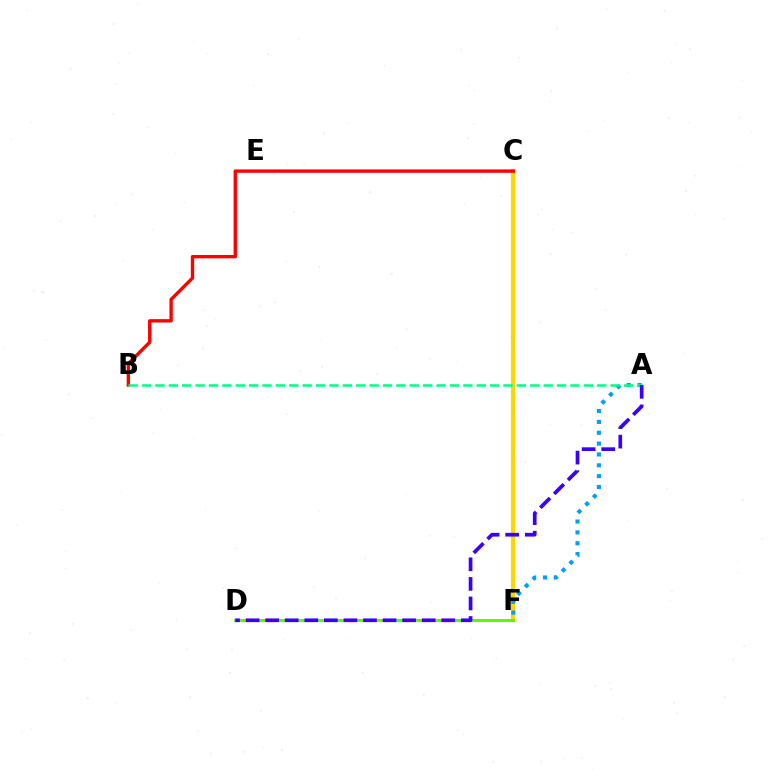{('C', 'F'): [{'color': '#ff00ed', 'line_style': 'dotted', 'thickness': 2.78}, {'color': '#ffd500', 'line_style': 'solid', 'thickness': 2.99}], ('D', 'F'): [{'color': '#4fff00', 'line_style': 'solid', 'thickness': 2.1}], ('A', 'F'): [{'color': '#009eff', 'line_style': 'dotted', 'thickness': 2.95}], ('B', 'C'): [{'color': '#ff0000', 'line_style': 'solid', 'thickness': 2.43}], ('A', 'B'): [{'color': '#00ff86', 'line_style': 'dashed', 'thickness': 1.82}], ('A', 'D'): [{'color': '#3700ff', 'line_style': 'dashed', 'thickness': 2.66}]}